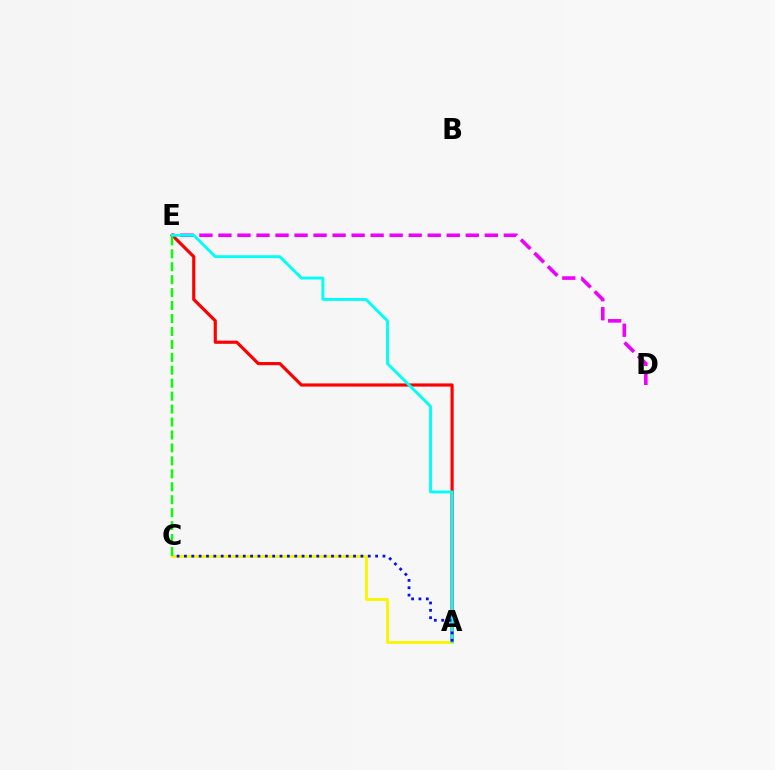{('A', 'E'): [{'color': '#ff0000', 'line_style': 'solid', 'thickness': 2.28}, {'color': '#00fff6', 'line_style': 'solid', 'thickness': 2.08}], ('A', 'C'): [{'color': '#fcf500', 'line_style': 'solid', 'thickness': 2.08}, {'color': '#0010ff', 'line_style': 'dotted', 'thickness': 2.0}], ('D', 'E'): [{'color': '#ee00ff', 'line_style': 'dashed', 'thickness': 2.58}], ('C', 'E'): [{'color': '#08ff00', 'line_style': 'dashed', 'thickness': 1.76}]}